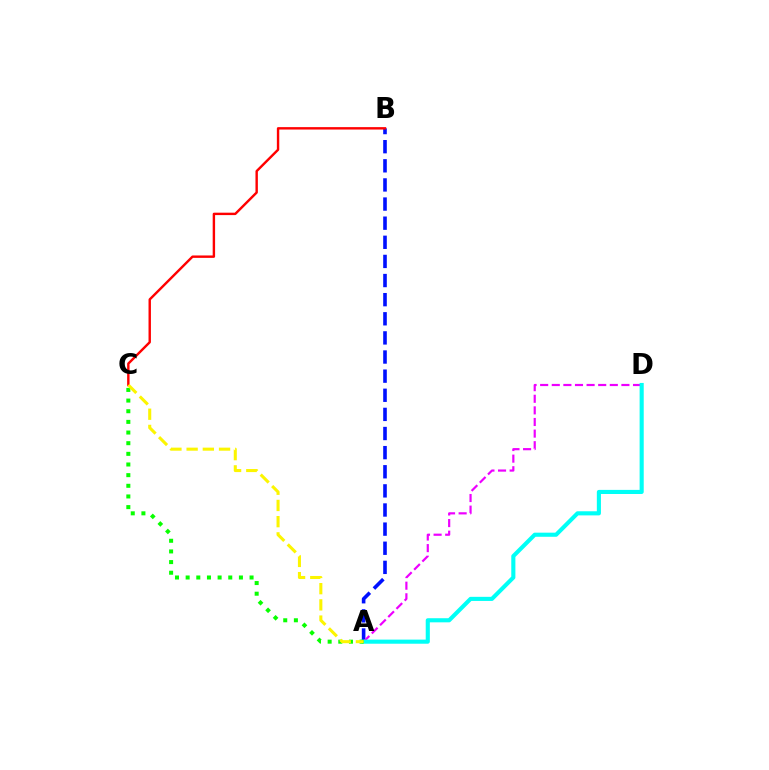{('A', 'B'): [{'color': '#0010ff', 'line_style': 'dashed', 'thickness': 2.6}], ('A', 'D'): [{'color': '#ee00ff', 'line_style': 'dashed', 'thickness': 1.58}, {'color': '#00fff6', 'line_style': 'solid', 'thickness': 2.96}], ('B', 'C'): [{'color': '#ff0000', 'line_style': 'solid', 'thickness': 1.73}], ('A', 'C'): [{'color': '#08ff00', 'line_style': 'dotted', 'thickness': 2.89}, {'color': '#fcf500', 'line_style': 'dashed', 'thickness': 2.2}]}